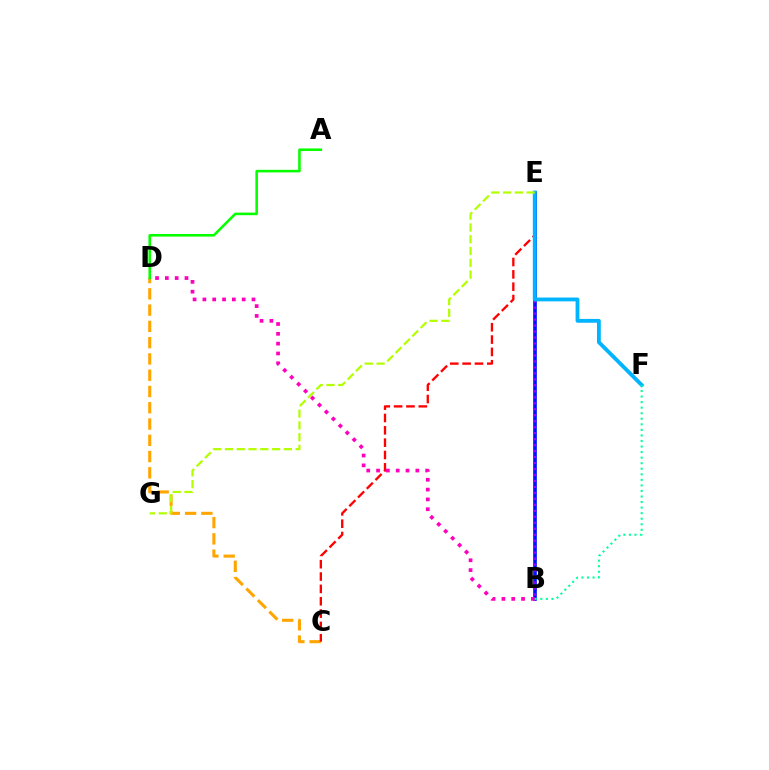{('C', 'D'): [{'color': '#ffa500', 'line_style': 'dashed', 'thickness': 2.21}], ('B', 'E'): [{'color': '#0010ff', 'line_style': 'solid', 'thickness': 2.62}, {'color': '#9b00ff', 'line_style': 'dotted', 'thickness': 1.62}], ('A', 'D'): [{'color': '#08ff00', 'line_style': 'solid', 'thickness': 1.85}], ('C', 'E'): [{'color': '#ff0000', 'line_style': 'dashed', 'thickness': 1.68}], ('E', 'F'): [{'color': '#00b5ff', 'line_style': 'solid', 'thickness': 2.76}], ('E', 'G'): [{'color': '#b3ff00', 'line_style': 'dashed', 'thickness': 1.6}], ('B', 'D'): [{'color': '#ff00bd', 'line_style': 'dotted', 'thickness': 2.67}], ('B', 'F'): [{'color': '#00ff9d', 'line_style': 'dotted', 'thickness': 1.51}]}